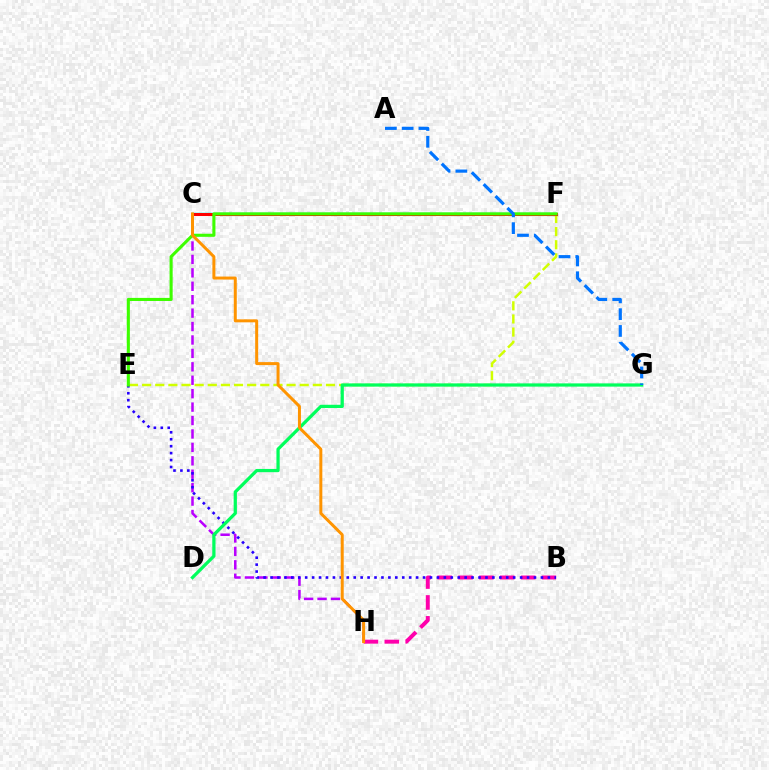{('E', 'F'): [{'color': '#d1ff00', 'line_style': 'dashed', 'thickness': 1.78}, {'color': '#3dff00', 'line_style': 'solid', 'thickness': 2.22}], ('C', 'F'): [{'color': '#00fff6', 'line_style': 'solid', 'thickness': 1.8}, {'color': '#ff0000', 'line_style': 'solid', 'thickness': 2.2}], ('B', 'H'): [{'color': '#ff00ac', 'line_style': 'dashed', 'thickness': 2.84}], ('C', 'H'): [{'color': '#b900ff', 'line_style': 'dashed', 'thickness': 1.82}, {'color': '#ff9400', 'line_style': 'solid', 'thickness': 2.15}], ('B', 'E'): [{'color': '#2500ff', 'line_style': 'dotted', 'thickness': 1.88}], ('D', 'G'): [{'color': '#00ff5c', 'line_style': 'solid', 'thickness': 2.33}], ('A', 'G'): [{'color': '#0074ff', 'line_style': 'dashed', 'thickness': 2.28}]}